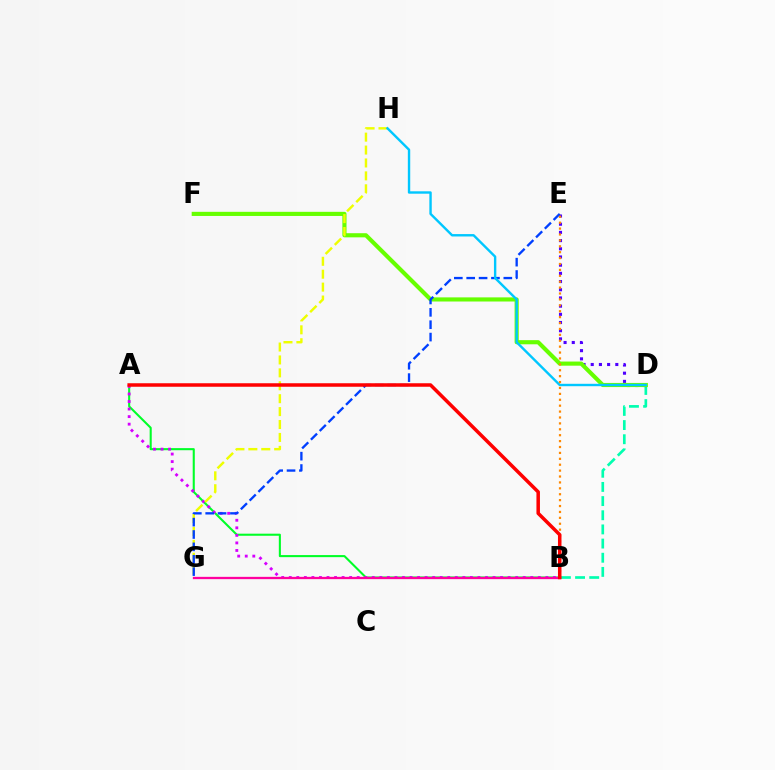{('B', 'D'): [{'color': '#00ffaf', 'line_style': 'dashed', 'thickness': 1.92}], ('D', 'E'): [{'color': '#4f00ff', 'line_style': 'dotted', 'thickness': 2.23}], ('A', 'B'): [{'color': '#00ff27', 'line_style': 'solid', 'thickness': 1.5}, {'color': '#d600ff', 'line_style': 'dotted', 'thickness': 2.05}, {'color': '#ff0000', 'line_style': 'solid', 'thickness': 2.53}], ('D', 'F'): [{'color': '#66ff00', 'line_style': 'solid', 'thickness': 2.97}], ('G', 'H'): [{'color': '#eeff00', 'line_style': 'dashed', 'thickness': 1.75}], ('E', 'G'): [{'color': '#003fff', 'line_style': 'dashed', 'thickness': 1.68}], ('D', 'H'): [{'color': '#00c7ff', 'line_style': 'solid', 'thickness': 1.73}], ('B', 'G'): [{'color': '#ff00a0', 'line_style': 'solid', 'thickness': 1.65}], ('B', 'E'): [{'color': '#ff8800', 'line_style': 'dotted', 'thickness': 1.6}]}